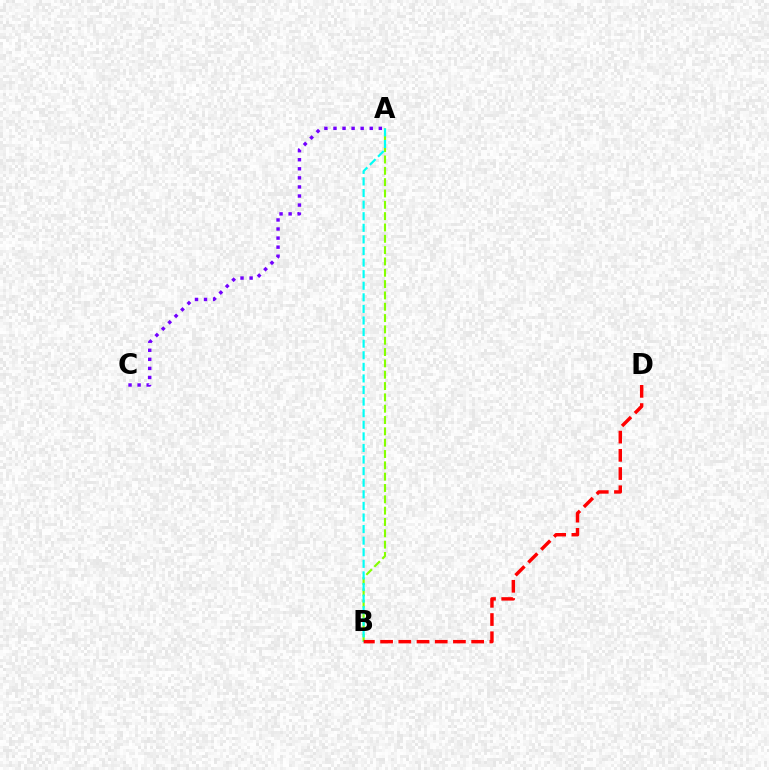{('A', 'C'): [{'color': '#7200ff', 'line_style': 'dotted', 'thickness': 2.46}], ('A', 'B'): [{'color': '#84ff00', 'line_style': 'dashed', 'thickness': 1.54}, {'color': '#00fff6', 'line_style': 'dashed', 'thickness': 1.57}], ('B', 'D'): [{'color': '#ff0000', 'line_style': 'dashed', 'thickness': 2.47}]}